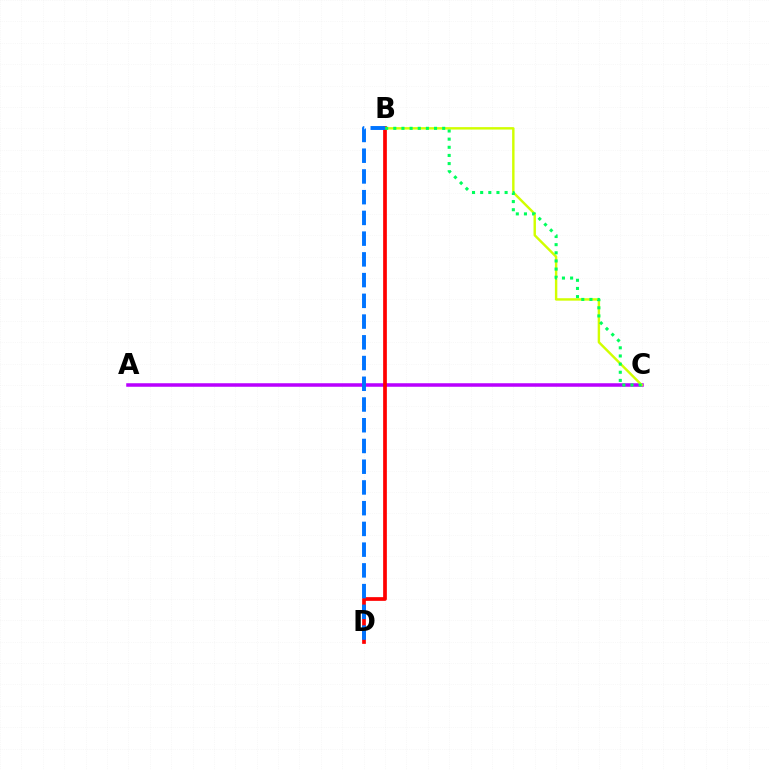{('A', 'C'): [{'color': '#b900ff', 'line_style': 'solid', 'thickness': 2.54}], ('B', 'C'): [{'color': '#d1ff00', 'line_style': 'solid', 'thickness': 1.75}, {'color': '#00ff5c', 'line_style': 'dotted', 'thickness': 2.21}], ('B', 'D'): [{'color': '#ff0000', 'line_style': 'solid', 'thickness': 2.67}, {'color': '#0074ff', 'line_style': 'dashed', 'thickness': 2.82}]}